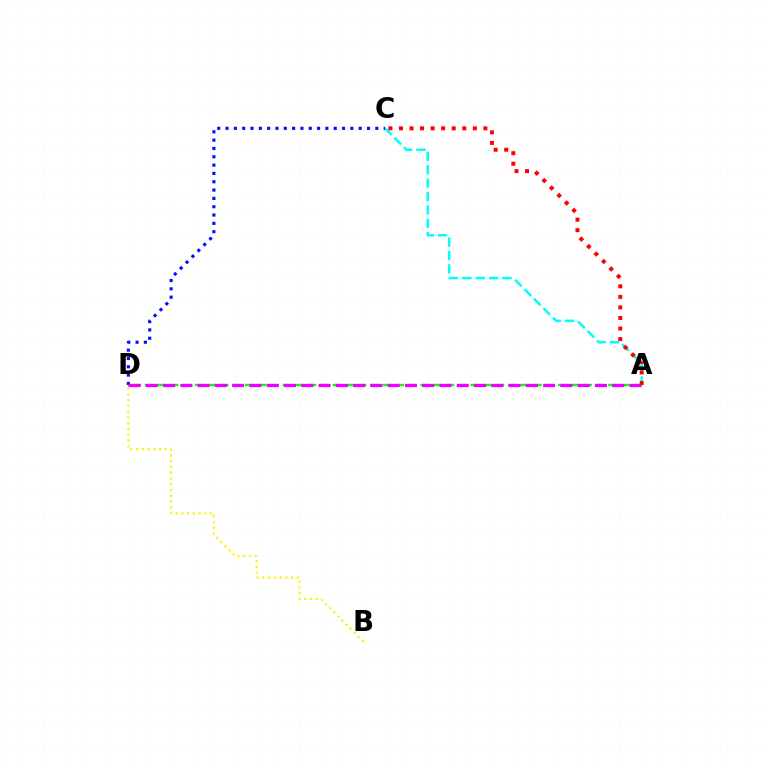{('A', 'D'): [{'color': '#08ff00', 'line_style': 'dashed', 'thickness': 1.7}, {'color': '#ee00ff', 'line_style': 'dashed', 'thickness': 2.35}], ('A', 'C'): [{'color': '#00fff6', 'line_style': 'dashed', 'thickness': 1.82}, {'color': '#ff0000', 'line_style': 'dotted', 'thickness': 2.87}], ('C', 'D'): [{'color': '#0010ff', 'line_style': 'dotted', 'thickness': 2.26}], ('B', 'D'): [{'color': '#fcf500', 'line_style': 'dotted', 'thickness': 1.57}]}